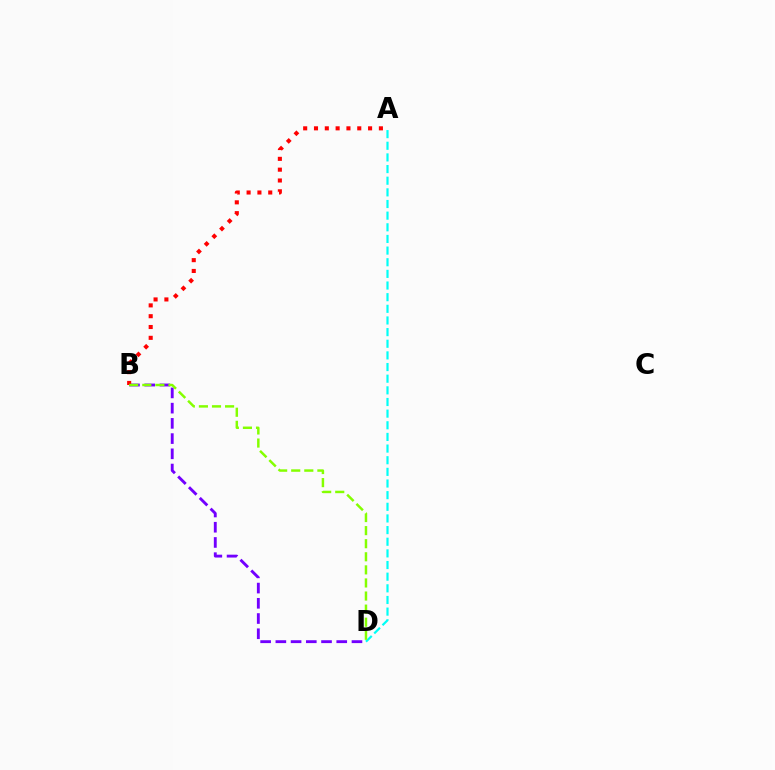{('B', 'D'): [{'color': '#7200ff', 'line_style': 'dashed', 'thickness': 2.07}, {'color': '#84ff00', 'line_style': 'dashed', 'thickness': 1.78}], ('A', 'D'): [{'color': '#00fff6', 'line_style': 'dashed', 'thickness': 1.58}], ('A', 'B'): [{'color': '#ff0000', 'line_style': 'dotted', 'thickness': 2.94}]}